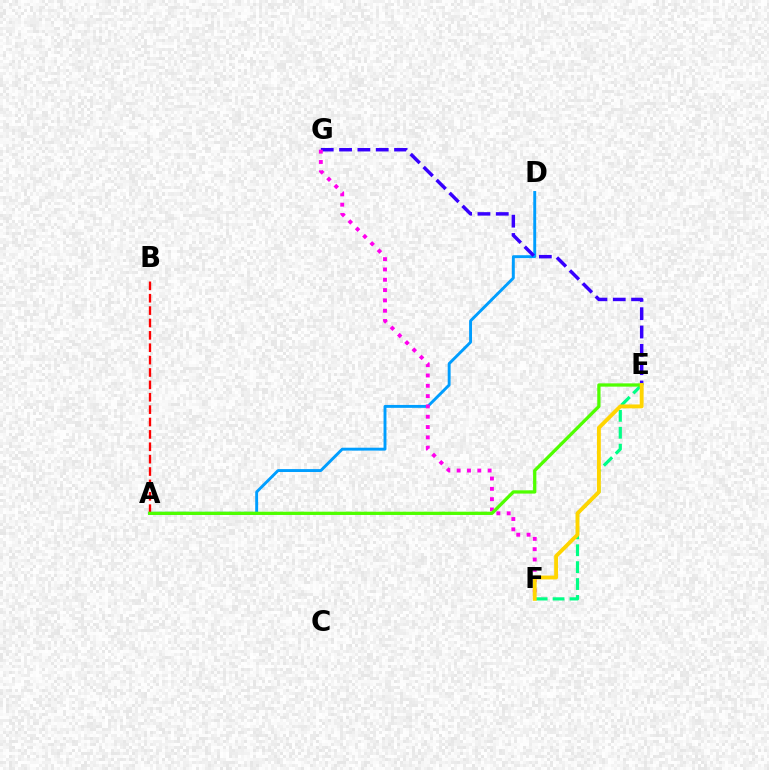{('A', 'D'): [{'color': '#009eff', 'line_style': 'solid', 'thickness': 2.09}], ('E', 'G'): [{'color': '#3700ff', 'line_style': 'dashed', 'thickness': 2.49}], ('F', 'G'): [{'color': '#ff00ed', 'line_style': 'dotted', 'thickness': 2.8}], ('E', 'F'): [{'color': '#00ff86', 'line_style': 'dashed', 'thickness': 2.3}, {'color': '#ffd500', 'line_style': 'solid', 'thickness': 2.78}], ('A', 'B'): [{'color': '#ff0000', 'line_style': 'dashed', 'thickness': 1.68}], ('A', 'E'): [{'color': '#4fff00', 'line_style': 'solid', 'thickness': 2.36}]}